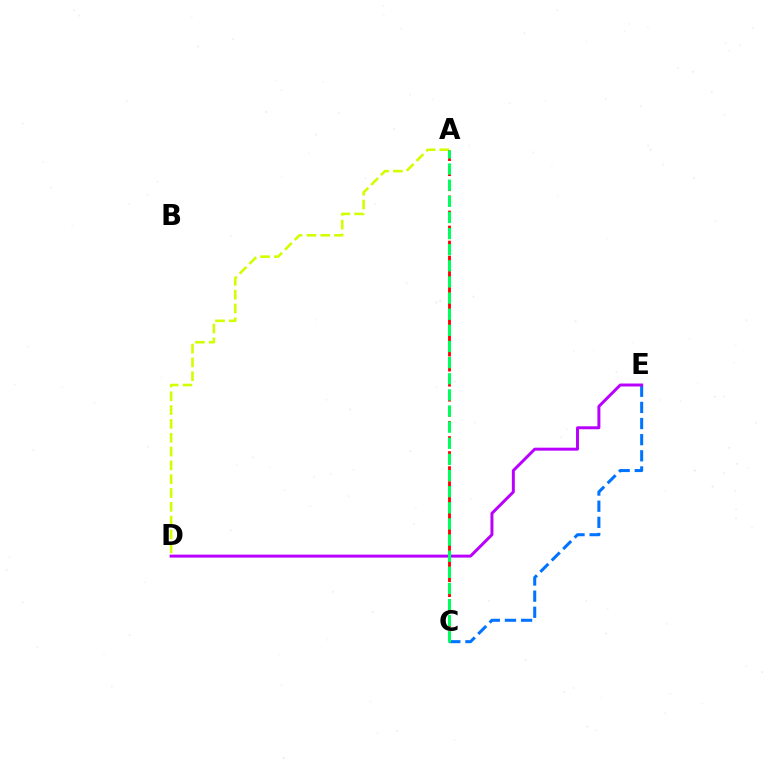{('C', 'E'): [{'color': '#0074ff', 'line_style': 'dashed', 'thickness': 2.19}], ('A', 'D'): [{'color': '#d1ff00', 'line_style': 'dashed', 'thickness': 1.88}], ('A', 'C'): [{'color': '#ff0000', 'line_style': 'dashed', 'thickness': 2.04}, {'color': '#00ff5c', 'line_style': 'dashed', 'thickness': 2.19}], ('D', 'E'): [{'color': '#b900ff', 'line_style': 'solid', 'thickness': 2.13}]}